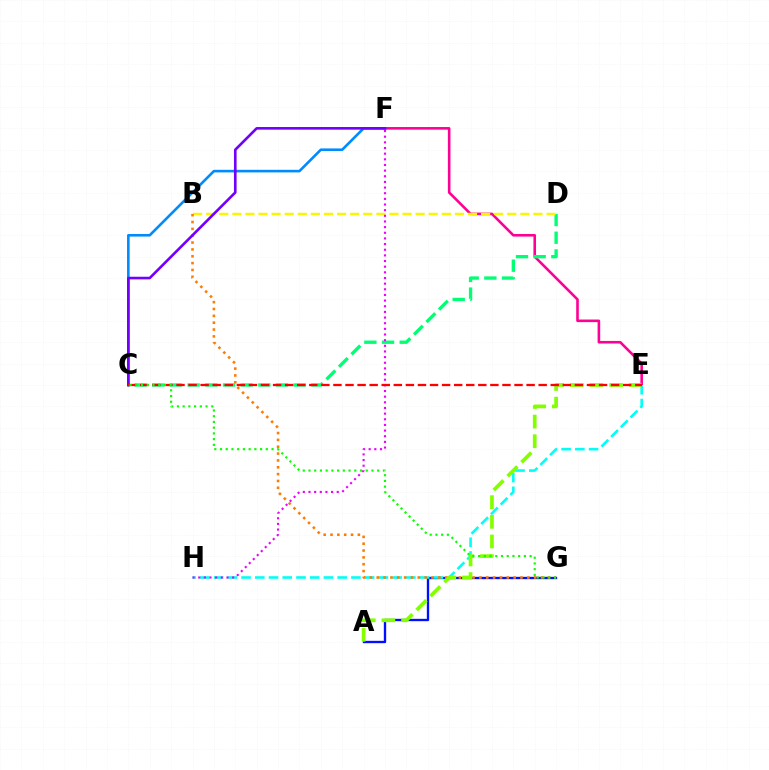{('E', 'F'): [{'color': '#ff0094', 'line_style': 'solid', 'thickness': 1.87}], ('A', 'G'): [{'color': '#0010ff', 'line_style': 'solid', 'thickness': 1.69}], ('C', 'D'): [{'color': '#00ff74', 'line_style': 'dashed', 'thickness': 2.4}], ('C', 'F'): [{'color': '#008cff', 'line_style': 'solid', 'thickness': 1.88}, {'color': '#7200ff', 'line_style': 'solid', 'thickness': 1.89}], ('B', 'D'): [{'color': '#fcf500', 'line_style': 'dashed', 'thickness': 1.78}], ('E', 'H'): [{'color': '#00fff6', 'line_style': 'dashed', 'thickness': 1.87}], ('B', 'G'): [{'color': '#ff7c00', 'line_style': 'dotted', 'thickness': 1.86}], ('A', 'E'): [{'color': '#84ff00', 'line_style': 'dashed', 'thickness': 2.67}], ('F', 'H'): [{'color': '#ee00ff', 'line_style': 'dotted', 'thickness': 1.54}], ('C', 'E'): [{'color': '#ff0000', 'line_style': 'dashed', 'thickness': 1.64}], ('C', 'G'): [{'color': '#08ff00', 'line_style': 'dotted', 'thickness': 1.56}]}